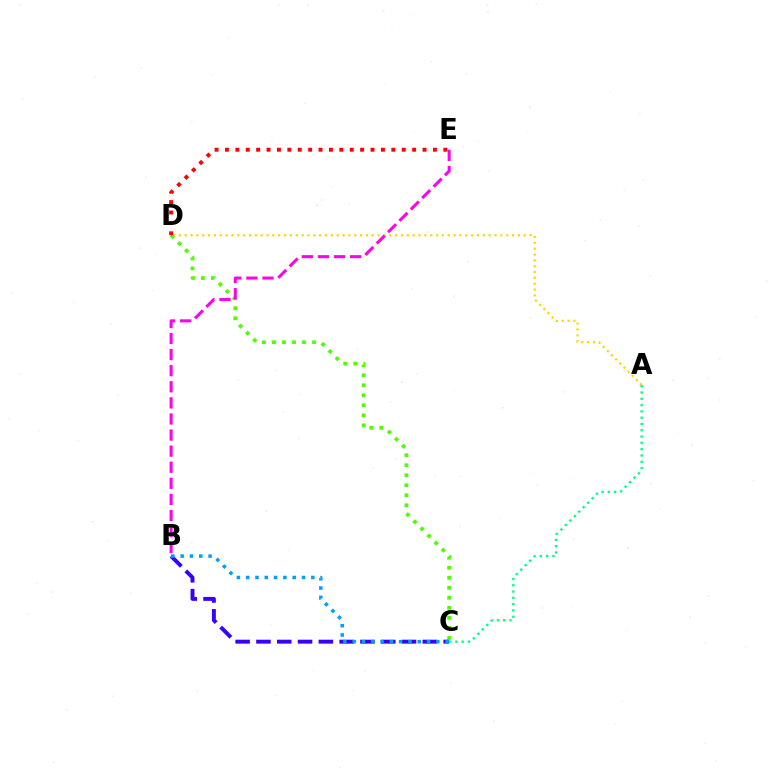{('A', 'D'): [{'color': '#ffd500', 'line_style': 'dotted', 'thickness': 1.59}], ('C', 'D'): [{'color': '#4fff00', 'line_style': 'dotted', 'thickness': 2.72}], ('B', 'C'): [{'color': '#3700ff', 'line_style': 'dashed', 'thickness': 2.83}, {'color': '#009eff', 'line_style': 'dotted', 'thickness': 2.53}], ('B', 'E'): [{'color': '#ff00ed', 'line_style': 'dashed', 'thickness': 2.19}], ('A', 'C'): [{'color': '#00ff86', 'line_style': 'dotted', 'thickness': 1.71}], ('D', 'E'): [{'color': '#ff0000', 'line_style': 'dotted', 'thickness': 2.83}]}